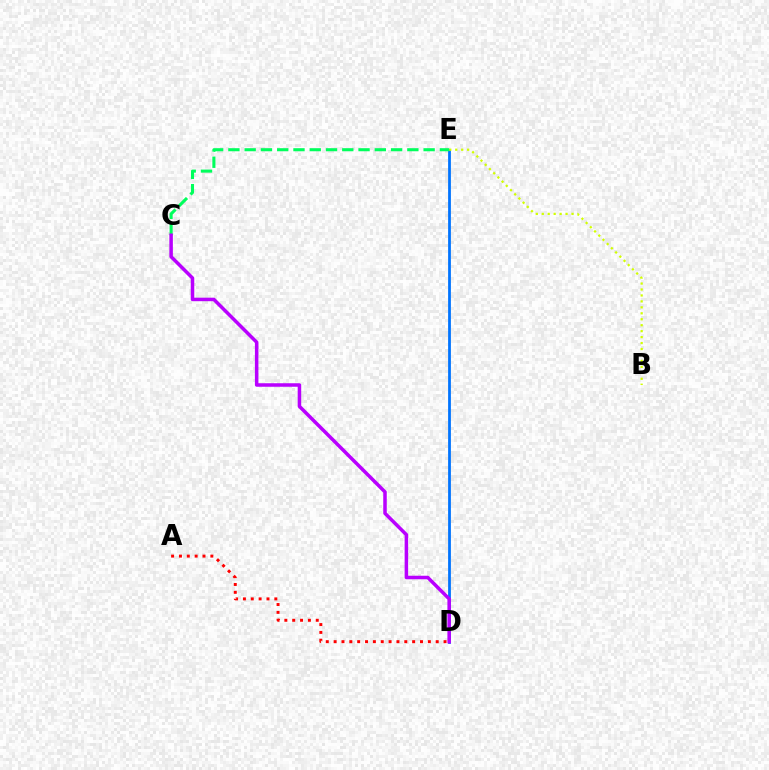{('D', 'E'): [{'color': '#0074ff', 'line_style': 'solid', 'thickness': 2.0}], ('A', 'D'): [{'color': '#ff0000', 'line_style': 'dotted', 'thickness': 2.13}], ('B', 'E'): [{'color': '#d1ff00', 'line_style': 'dotted', 'thickness': 1.62}], ('C', 'E'): [{'color': '#00ff5c', 'line_style': 'dashed', 'thickness': 2.21}], ('C', 'D'): [{'color': '#b900ff', 'line_style': 'solid', 'thickness': 2.53}]}